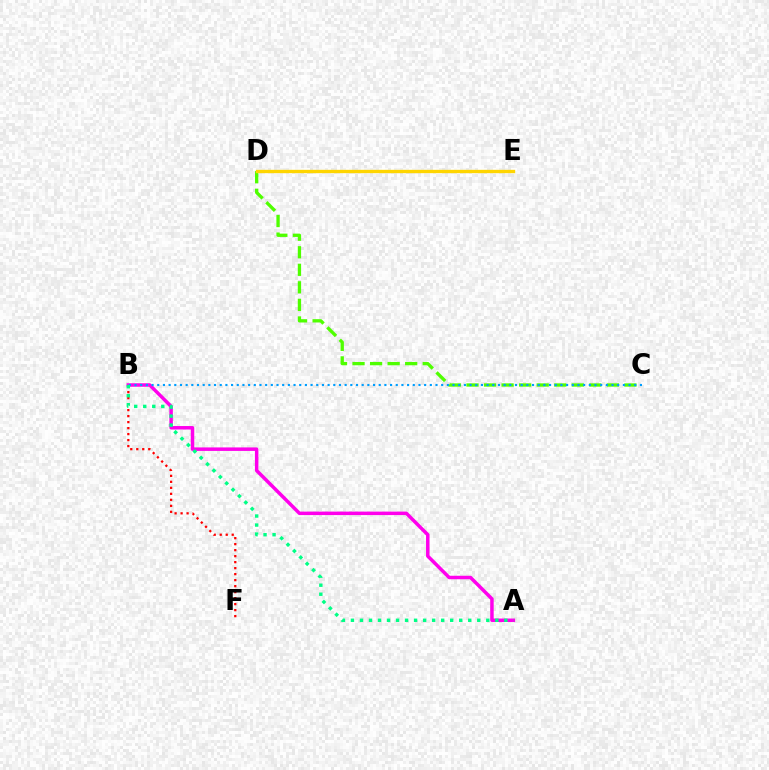{('A', 'B'): [{'color': '#ff00ed', 'line_style': 'solid', 'thickness': 2.51}, {'color': '#00ff86', 'line_style': 'dotted', 'thickness': 2.45}], ('C', 'D'): [{'color': '#4fff00', 'line_style': 'dashed', 'thickness': 2.38}], ('B', 'C'): [{'color': '#009eff', 'line_style': 'dotted', 'thickness': 1.54}], ('B', 'F'): [{'color': '#ff0000', 'line_style': 'dotted', 'thickness': 1.63}], ('D', 'E'): [{'color': '#3700ff', 'line_style': 'solid', 'thickness': 1.93}, {'color': '#ffd500', 'line_style': 'solid', 'thickness': 2.41}]}